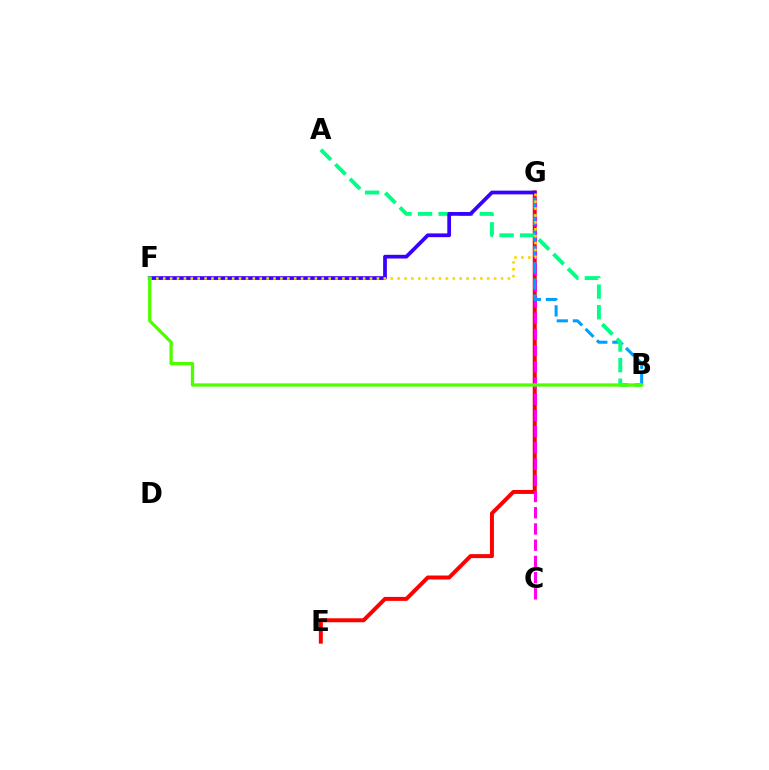{('E', 'G'): [{'color': '#ff0000', 'line_style': 'solid', 'thickness': 2.86}], ('C', 'G'): [{'color': '#ff00ed', 'line_style': 'dashed', 'thickness': 2.2}], ('B', 'G'): [{'color': '#009eff', 'line_style': 'dashed', 'thickness': 2.19}], ('A', 'B'): [{'color': '#00ff86', 'line_style': 'dashed', 'thickness': 2.8}], ('F', 'G'): [{'color': '#3700ff', 'line_style': 'solid', 'thickness': 2.69}, {'color': '#ffd500', 'line_style': 'dotted', 'thickness': 1.87}], ('B', 'F'): [{'color': '#4fff00', 'line_style': 'solid', 'thickness': 2.37}]}